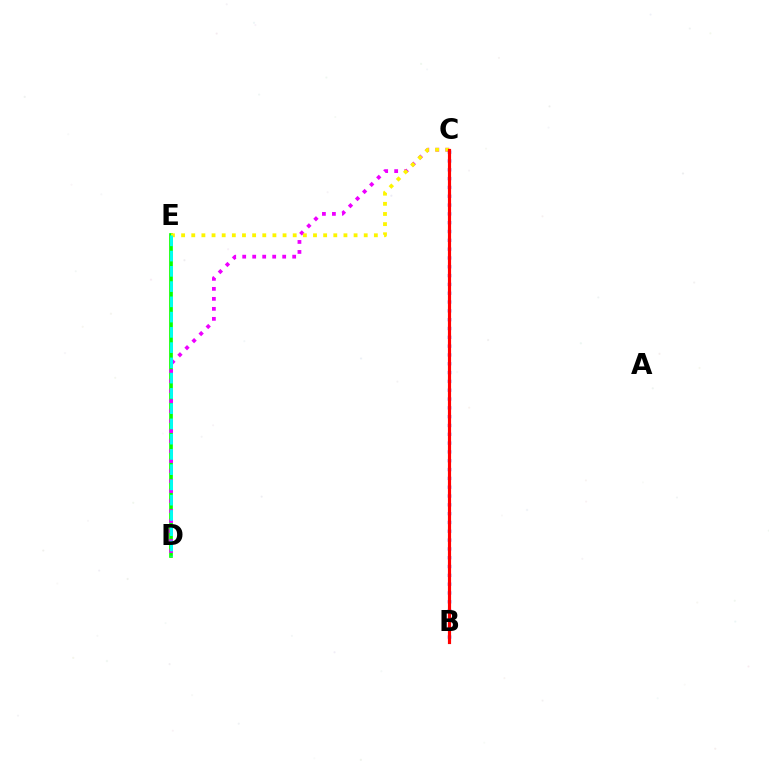{('D', 'E'): [{'color': '#08ff00', 'line_style': 'solid', 'thickness': 2.65}, {'color': '#00fff6', 'line_style': 'dashed', 'thickness': 2.07}], ('C', 'D'): [{'color': '#ee00ff', 'line_style': 'dotted', 'thickness': 2.72}], ('C', 'E'): [{'color': '#fcf500', 'line_style': 'dotted', 'thickness': 2.76}], ('B', 'C'): [{'color': '#0010ff', 'line_style': 'dotted', 'thickness': 2.4}, {'color': '#ff0000', 'line_style': 'solid', 'thickness': 2.28}]}